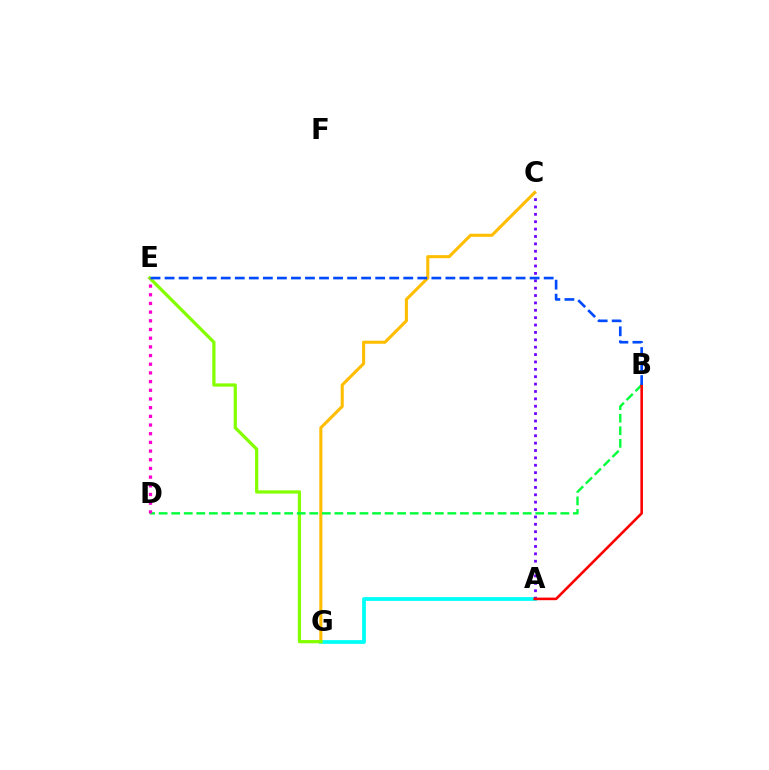{('A', 'G'): [{'color': '#00fff6', 'line_style': 'solid', 'thickness': 2.71}], ('C', 'G'): [{'color': '#ffbd00', 'line_style': 'solid', 'thickness': 2.2}], ('A', 'C'): [{'color': '#7200ff', 'line_style': 'dotted', 'thickness': 2.01}], ('E', 'G'): [{'color': '#84ff00', 'line_style': 'solid', 'thickness': 2.33}], ('B', 'D'): [{'color': '#00ff39', 'line_style': 'dashed', 'thickness': 1.71}], ('D', 'E'): [{'color': '#ff00cf', 'line_style': 'dotted', 'thickness': 2.36}], ('A', 'B'): [{'color': '#ff0000', 'line_style': 'solid', 'thickness': 1.86}], ('B', 'E'): [{'color': '#004bff', 'line_style': 'dashed', 'thickness': 1.91}]}